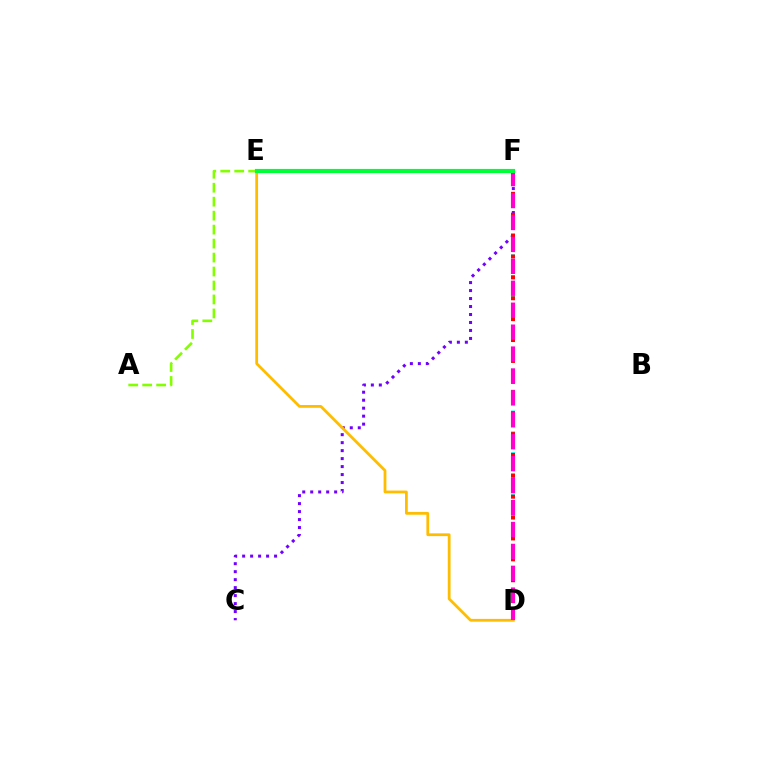{('D', 'F'): [{'color': '#00fff6', 'line_style': 'dotted', 'thickness': 2.83}, {'color': '#ff0000', 'line_style': 'dotted', 'thickness': 2.84}, {'color': '#ff00cf', 'line_style': 'dashed', 'thickness': 2.98}], ('E', 'F'): [{'color': '#004bff', 'line_style': 'solid', 'thickness': 2.8}, {'color': '#00ff39', 'line_style': 'solid', 'thickness': 3.0}], ('C', 'F'): [{'color': '#7200ff', 'line_style': 'dotted', 'thickness': 2.17}], ('D', 'E'): [{'color': '#ffbd00', 'line_style': 'solid', 'thickness': 2.0}], ('A', 'F'): [{'color': '#84ff00', 'line_style': 'dashed', 'thickness': 1.9}]}